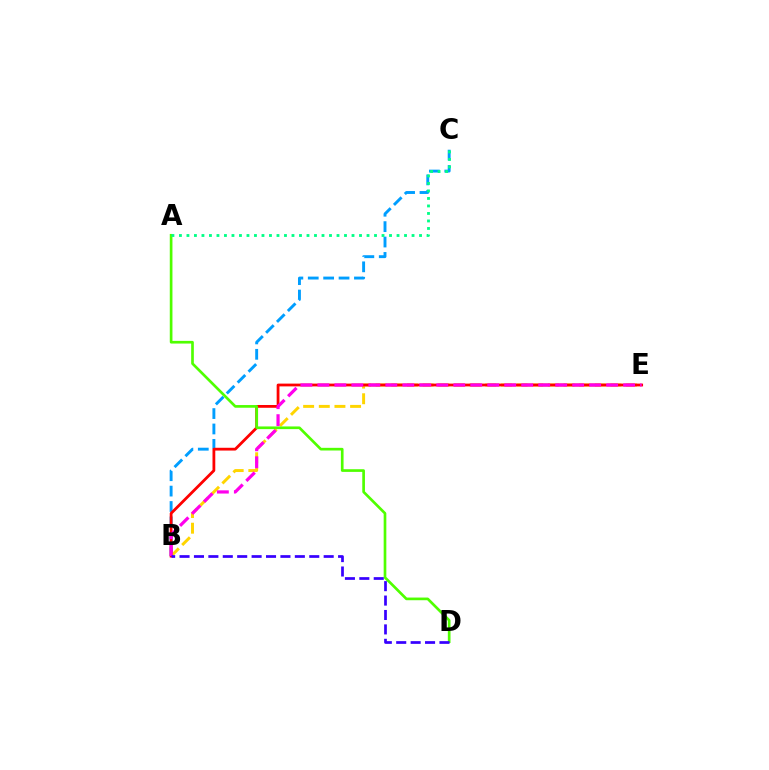{('B', 'C'): [{'color': '#009eff', 'line_style': 'dashed', 'thickness': 2.09}], ('B', 'E'): [{'color': '#ffd500', 'line_style': 'dashed', 'thickness': 2.13}, {'color': '#ff0000', 'line_style': 'solid', 'thickness': 2.01}, {'color': '#ff00ed', 'line_style': 'dashed', 'thickness': 2.31}], ('A', 'D'): [{'color': '#4fff00', 'line_style': 'solid', 'thickness': 1.92}], ('B', 'D'): [{'color': '#3700ff', 'line_style': 'dashed', 'thickness': 1.96}], ('A', 'C'): [{'color': '#00ff86', 'line_style': 'dotted', 'thickness': 2.04}]}